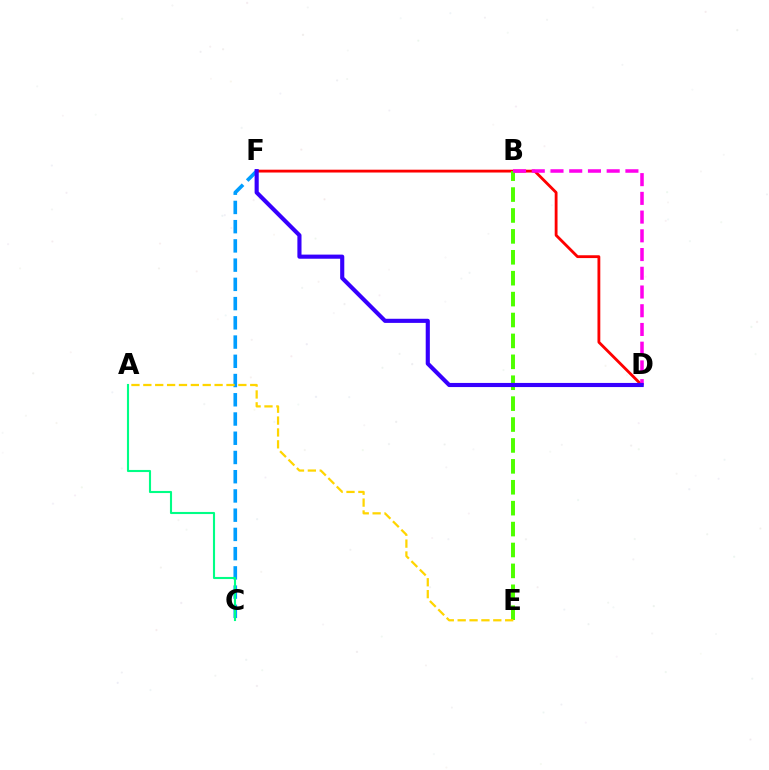{('C', 'F'): [{'color': '#009eff', 'line_style': 'dashed', 'thickness': 2.61}], ('D', 'F'): [{'color': '#ff0000', 'line_style': 'solid', 'thickness': 2.03}, {'color': '#3700ff', 'line_style': 'solid', 'thickness': 2.97}], ('B', 'E'): [{'color': '#4fff00', 'line_style': 'dashed', 'thickness': 2.84}], ('A', 'E'): [{'color': '#ffd500', 'line_style': 'dashed', 'thickness': 1.61}], ('B', 'D'): [{'color': '#ff00ed', 'line_style': 'dashed', 'thickness': 2.54}], ('A', 'C'): [{'color': '#00ff86', 'line_style': 'solid', 'thickness': 1.52}]}